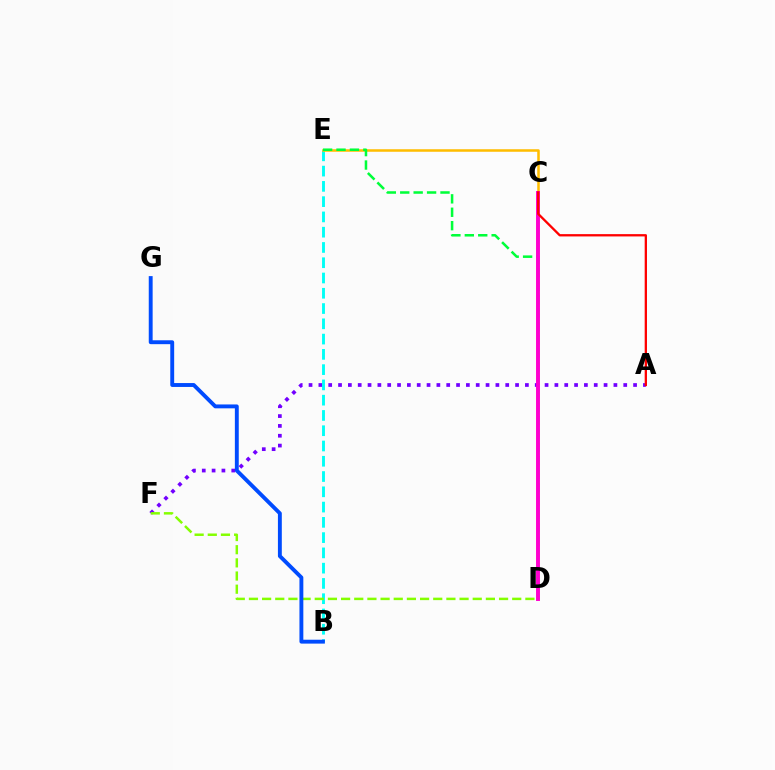{('A', 'F'): [{'color': '#7200ff', 'line_style': 'dotted', 'thickness': 2.67}], ('B', 'E'): [{'color': '#00fff6', 'line_style': 'dashed', 'thickness': 2.07}], ('C', 'E'): [{'color': '#ffbd00', 'line_style': 'solid', 'thickness': 1.82}], ('D', 'E'): [{'color': '#00ff39', 'line_style': 'dashed', 'thickness': 1.82}], ('D', 'F'): [{'color': '#84ff00', 'line_style': 'dashed', 'thickness': 1.79}], ('B', 'G'): [{'color': '#004bff', 'line_style': 'solid', 'thickness': 2.8}], ('C', 'D'): [{'color': '#ff00cf', 'line_style': 'solid', 'thickness': 2.82}], ('A', 'C'): [{'color': '#ff0000', 'line_style': 'solid', 'thickness': 1.66}]}